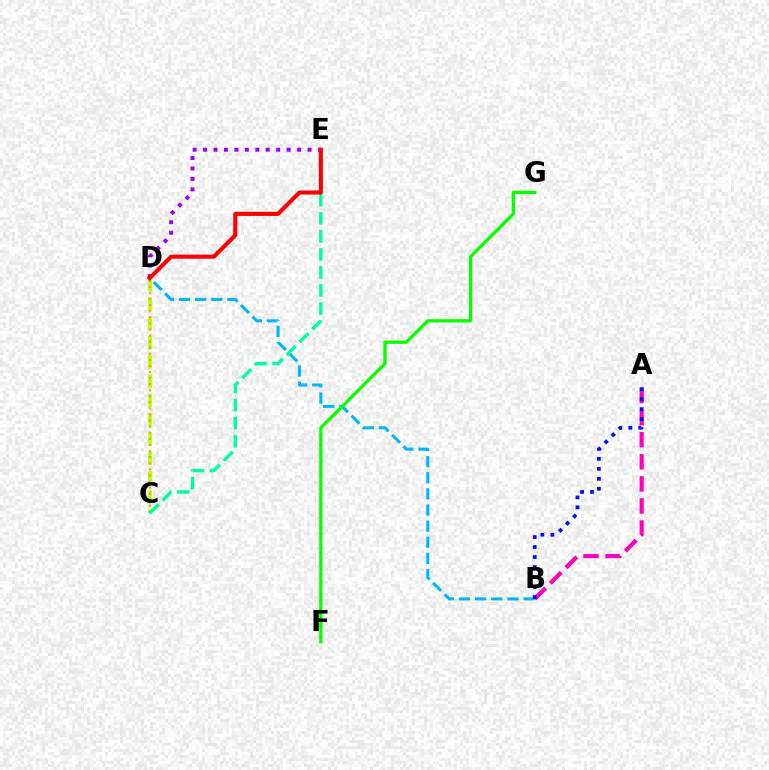{('C', 'D'): [{'color': '#b3ff00', 'line_style': 'dashed', 'thickness': 2.62}, {'color': '#ffa500', 'line_style': 'dotted', 'thickness': 1.65}], ('B', 'D'): [{'color': '#00b5ff', 'line_style': 'dashed', 'thickness': 2.19}], ('D', 'E'): [{'color': '#9b00ff', 'line_style': 'dotted', 'thickness': 2.84}, {'color': '#ff0000', 'line_style': 'solid', 'thickness': 2.94}], ('A', 'B'): [{'color': '#ff00bd', 'line_style': 'dashed', 'thickness': 3.0}, {'color': '#0010ff', 'line_style': 'dotted', 'thickness': 2.71}], ('F', 'G'): [{'color': '#08ff00', 'line_style': 'solid', 'thickness': 2.36}], ('C', 'E'): [{'color': '#00ff9d', 'line_style': 'dashed', 'thickness': 2.45}]}